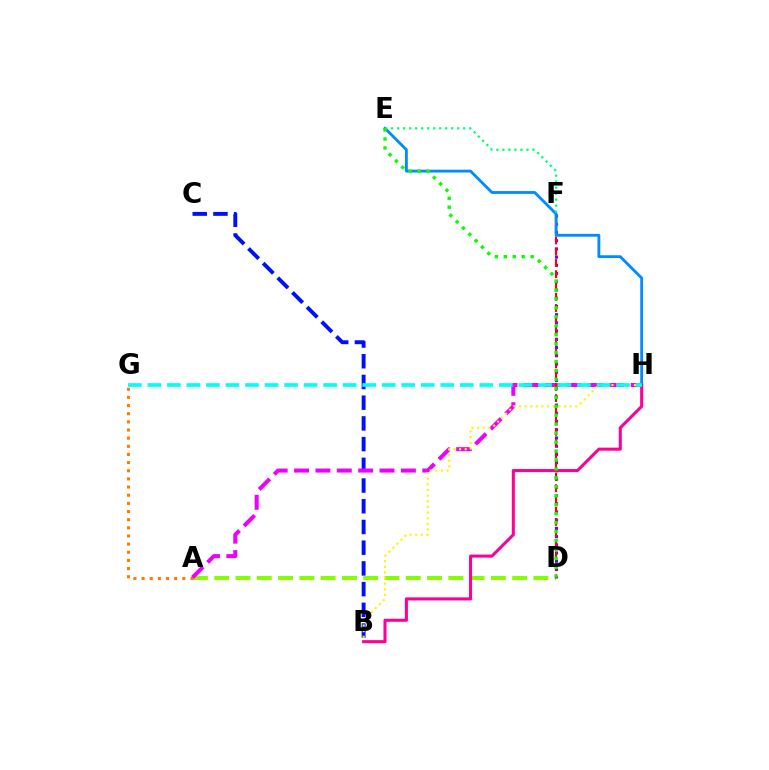{('A', 'D'): [{'color': '#84ff00', 'line_style': 'dashed', 'thickness': 2.89}], ('B', 'C'): [{'color': '#0010ff', 'line_style': 'dashed', 'thickness': 2.81}], ('A', 'G'): [{'color': '#ff7c00', 'line_style': 'dotted', 'thickness': 2.22}], ('D', 'F'): [{'color': '#7200ff', 'line_style': 'dotted', 'thickness': 2.23}, {'color': '#ff0000', 'line_style': 'dashed', 'thickness': 1.53}], ('A', 'H'): [{'color': '#ee00ff', 'line_style': 'dashed', 'thickness': 2.9}], ('B', 'H'): [{'color': '#fcf500', 'line_style': 'dotted', 'thickness': 1.53}, {'color': '#ff0094', 'line_style': 'solid', 'thickness': 2.21}], ('E', 'H'): [{'color': '#008cff', 'line_style': 'solid', 'thickness': 2.05}], ('E', 'F'): [{'color': '#00ff74', 'line_style': 'dotted', 'thickness': 1.63}], ('G', 'H'): [{'color': '#00fff6', 'line_style': 'dashed', 'thickness': 2.65}], ('D', 'E'): [{'color': '#08ff00', 'line_style': 'dotted', 'thickness': 2.43}]}